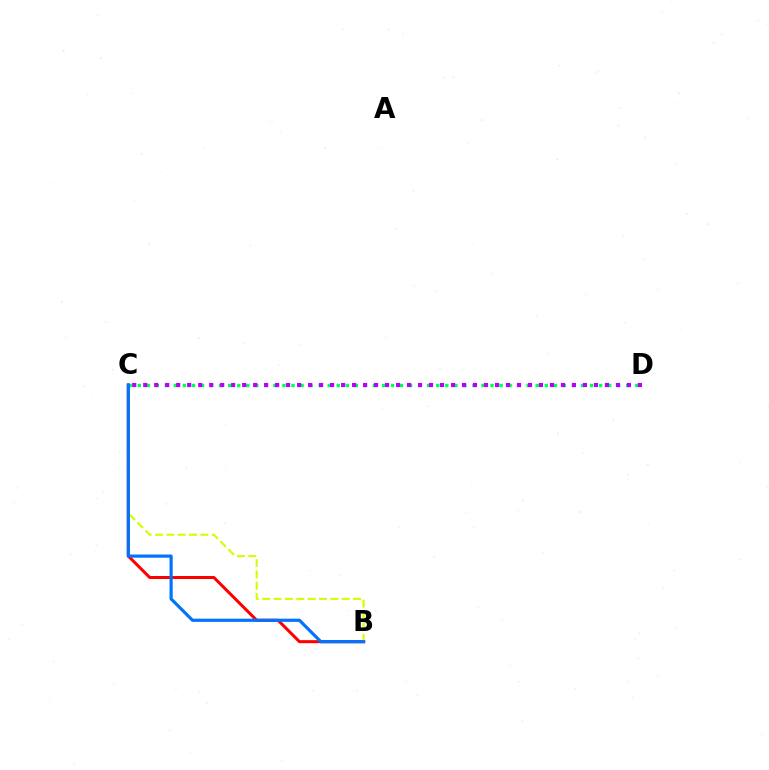{('B', 'C'): [{'color': '#ff0000', 'line_style': 'solid', 'thickness': 2.18}, {'color': '#d1ff00', 'line_style': 'dashed', 'thickness': 1.54}, {'color': '#0074ff', 'line_style': 'solid', 'thickness': 2.29}], ('C', 'D'): [{'color': '#00ff5c', 'line_style': 'dotted', 'thickness': 2.46}, {'color': '#b900ff', 'line_style': 'dotted', 'thickness': 2.99}]}